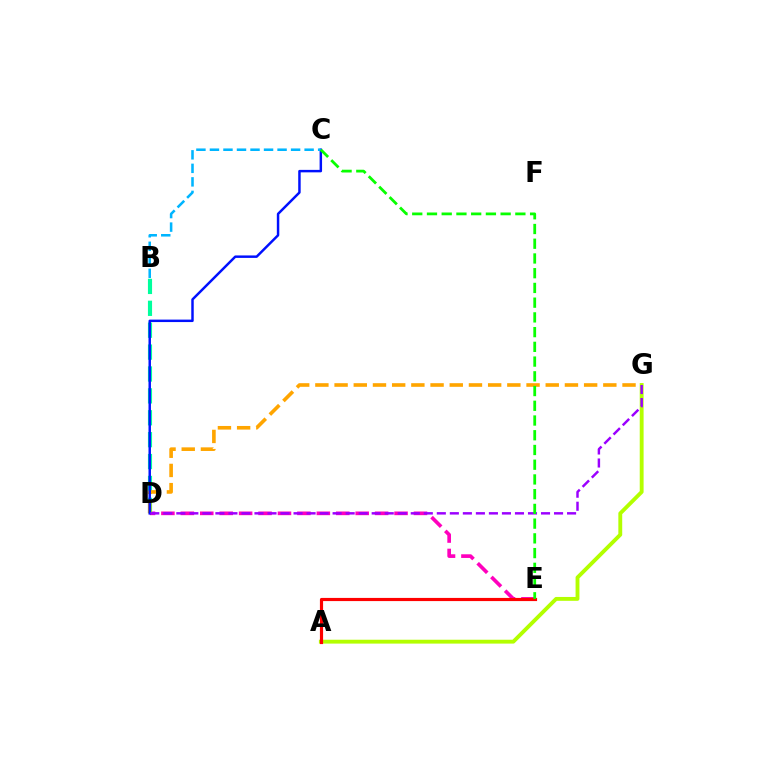{('D', 'E'): [{'color': '#ff00bd', 'line_style': 'dashed', 'thickness': 2.64}], ('B', 'D'): [{'color': '#00ff9d', 'line_style': 'dashed', 'thickness': 2.97}], ('D', 'G'): [{'color': '#ffa500', 'line_style': 'dashed', 'thickness': 2.61}, {'color': '#9b00ff', 'line_style': 'dashed', 'thickness': 1.77}], ('A', 'G'): [{'color': '#b3ff00', 'line_style': 'solid', 'thickness': 2.78}], ('C', 'D'): [{'color': '#0010ff', 'line_style': 'solid', 'thickness': 1.77}], ('A', 'E'): [{'color': '#ff0000', 'line_style': 'solid', 'thickness': 2.28}], ('B', 'C'): [{'color': '#00b5ff', 'line_style': 'dashed', 'thickness': 1.84}], ('C', 'E'): [{'color': '#08ff00', 'line_style': 'dashed', 'thickness': 2.0}]}